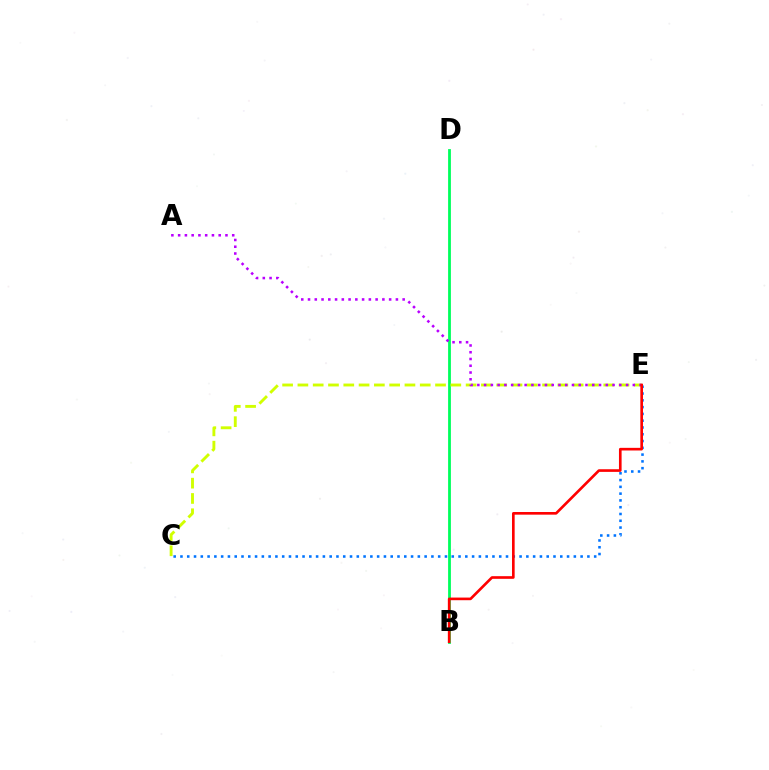{('C', 'E'): [{'color': '#0074ff', 'line_style': 'dotted', 'thickness': 1.84}, {'color': '#d1ff00', 'line_style': 'dashed', 'thickness': 2.08}], ('B', 'D'): [{'color': '#00ff5c', 'line_style': 'solid', 'thickness': 2.02}], ('A', 'E'): [{'color': '#b900ff', 'line_style': 'dotted', 'thickness': 1.84}], ('B', 'E'): [{'color': '#ff0000', 'line_style': 'solid', 'thickness': 1.9}]}